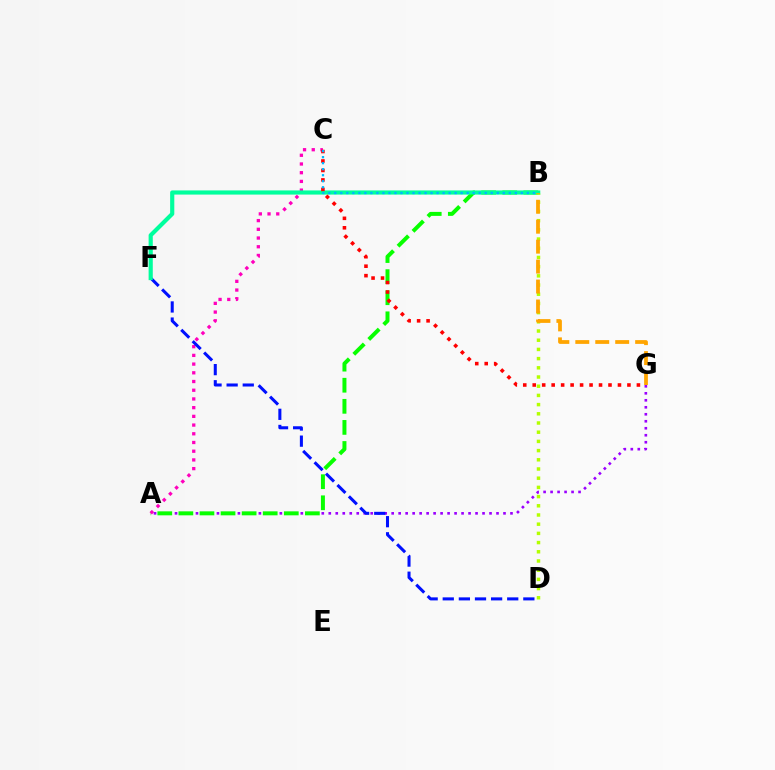{('A', 'G'): [{'color': '#9b00ff', 'line_style': 'dotted', 'thickness': 1.9}], ('A', 'B'): [{'color': '#08ff00', 'line_style': 'dashed', 'thickness': 2.86}], ('A', 'C'): [{'color': '#ff00bd', 'line_style': 'dotted', 'thickness': 2.37}], ('D', 'F'): [{'color': '#0010ff', 'line_style': 'dashed', 'thickness': 2.19}], ('B', 'F'): [{'color': '#00ff9d', 'line_style': 'solid', 'thickness': 3.0}], ('C', 'G'): [{'color': '#ff0000', 'line_style': 'dotted', 'thickness': 2.57}], ('B', 'D'): [{'color': '#b3ff00', 'line_style': 'dotted', 'thickness': 2.5}], ('B', 'C'): [{'color': '#00b5ff', 'line_style': 'dotted', 'thickness': 1.63}], ('B', 'G'): [{'color': '#ffa500', 'line_style': 'dashed', 'thickness': 2.71}]}